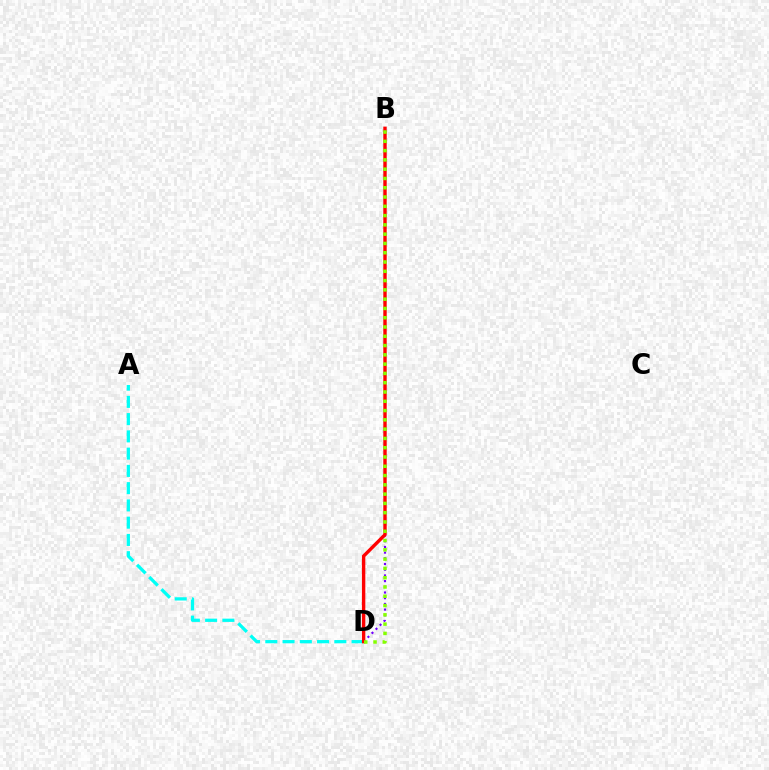{('B', 'D'): [{'color': '#7200ff', 'line_style': 'dotted', 'thickness': 1.55}, {'color': '#ff0000', 'line_style': 'solid', 'thickness': 2.44}, {'color': '#84ff00', 'line_style': 'dotted', 'thickness': 2.52}], ('A', 'D'): [{'color': '#00fff6', 'line_style': 'dashed', 'thickness': 2.34}]}